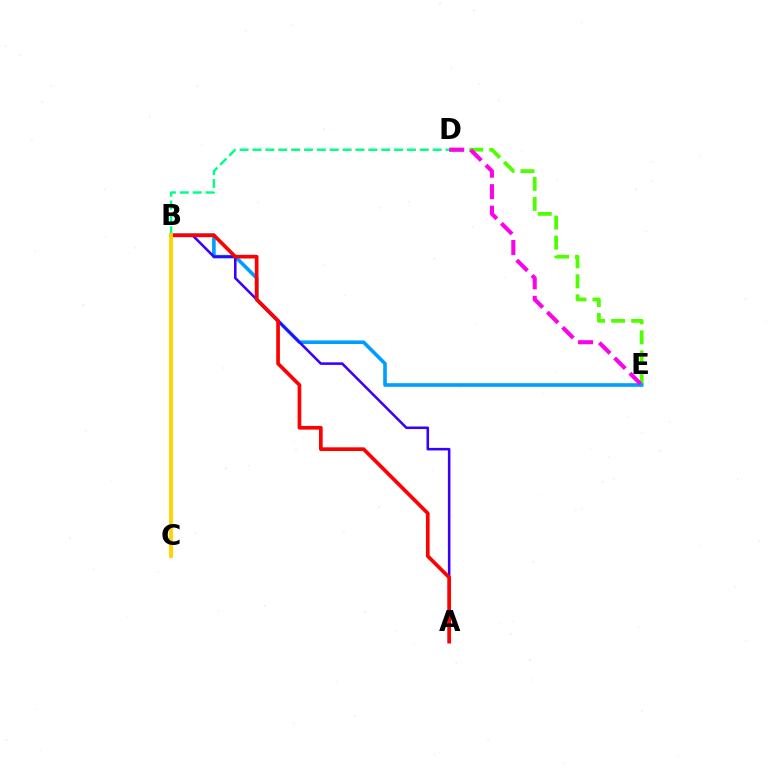{('D', 'E'): [{'color': '#4fff00', 'line_style': 'dashed', 'thickness': 2.72}, {'color': '#ff00ed', 'line_style': 'dashed', 'thickness': 2.93}], ('B', 'E'): [{'color': '#009eff', 'line_style': 'solid', 'thickness': 2.61}], ('A', 'B'): [{'color': '#3700ff', 'line_style': 'solid', 'thickness': 1.84}, {'color': '#ff0000', 'line_style': 'solid', 'thickness': 2.65}], ('B', 'D'): [{'color': '#00ff86', 'line_style': 'dashed', 'thickness': 1.75}], ('B', 'C'): [{'color': '#ffd500', 'line_style': 'solid', 'thickness': 2.78}]}